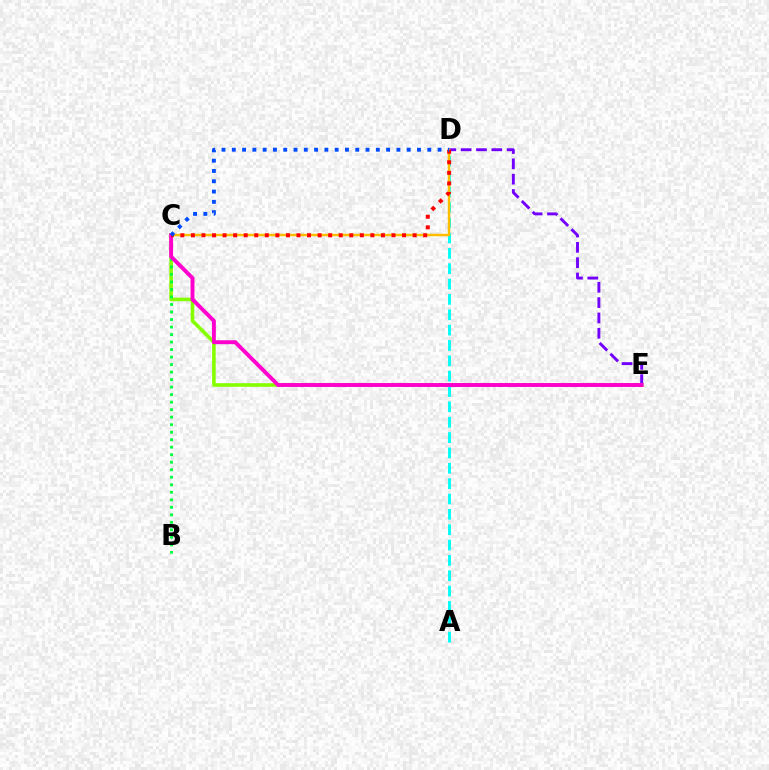{('C', 'E'): [{'color': '#84ff00', 'line_style': 'solid', 'thickness': 2.58}, {'color': '#ff00cf', 'line_style': 'solid', 'thickness': 2.81}], ('D', 'E'): [{'color': '#7200ff', 'line_style': 'dashed', 'thickness': 2.08}], ('A', 'D'): [{'color': '#00fff6', 'line_style': 'dashed', 'thickness': 2.09}], ('B', 'C'): [{'color': '#00ff39', 'line_style': 'dotted', 'thickness': 2.04}], ('C', 'D'): [{'color': '#ffbd00', 'line_style': 'solid', 'thickness': 1.77}, {'color': '#ff0000', 'line_style': 'dotted', 'thickness': 2.87}, {'color': '#004bff', 'line_style': 'dotted', 'thickness': 2.8}]}